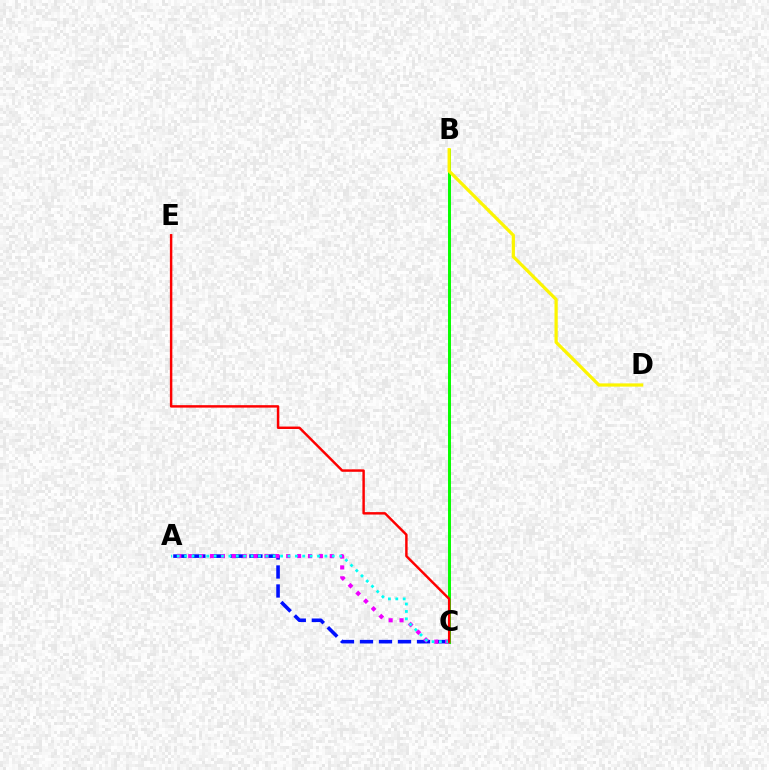{('A', 'C'): [{'color': '#0010ff', 'line_style': 'dashed', 'thickness': 2.58}, {'color': '#ee00ff', 'line_style': 'dotted', 'thickness': 2.96}, {'color': '#00fff6', 'line_style': 'dotted', 'thickness': 2.01}], ('B', 'C'): [{'color': '#08ff00', 'line_style': 'solid', 'thickness': 2.13}], ('B', 'D'): [{'color': '#fcf500', 'line_style': 'solid', 'thickness': 2.33}], ('C', 'E'): [{'color': '#ff0000', 'line_style': 'solid', 'thickness': 1.76}]}